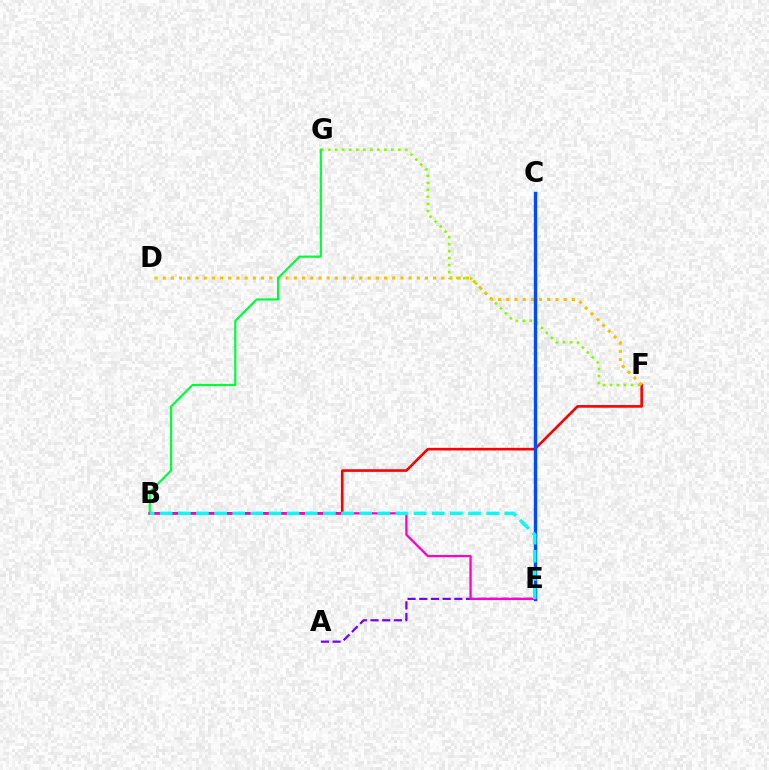{('B', 'F'): [{'color': '#ff0000', 'line_style': 'solid', 'thickness': 1.89}], ('F', 'G'): [{'color': '#84ff00', 'line_style': 'dotted', 'thickness': 1.91}], ('D', 'F'): [{'color': '#ffbd00', 'line_style': 'dotted', 'thickness': 2.23}], ('A', 'E'): [{'color': '#7200ff', 'line_style': 'dashed', 'thickness': 1.59}], ('B', 'G'): [{'color': '#00ff39', 'line_style': 'solid', 'thickness': 1.58}], ('C', 'E'): [{'color': '#004bff', 'line_style': 'solid', 'thickness': 2.44}], ('B', 'E'): [{'color': '#ff00cf', 'line_style': 'solid', 'thickness': 1.65}, {'color': '#00fff6', 'line_style': 'dashed', 'thickness': 2.46}]}